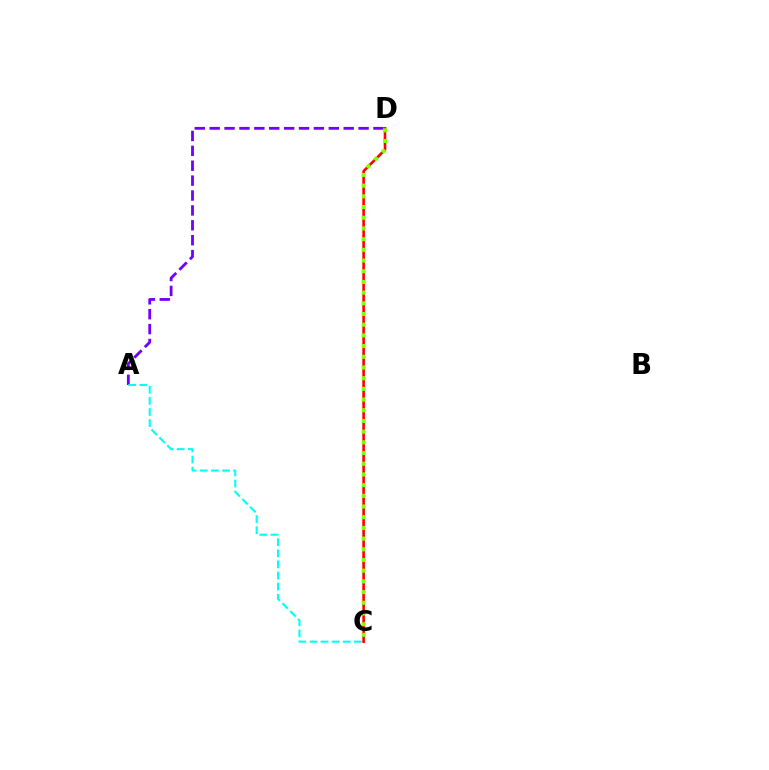{('C', 'D'): [{'color': '#ff0000', 'line_style': 'solid', 'thickness': 1.89}, {'color': '#84ff00', 'line_style': 'dotted', 'thickness': 2.91}], ('A', 'D'): [{'color': '#7200ff', 'line_style': 'dashed', 'thickness': 2.02}], ('A', 'C'): [{'color': '#00fff6', 'line_style': 'dashed', 'thickness': 1.51}]}